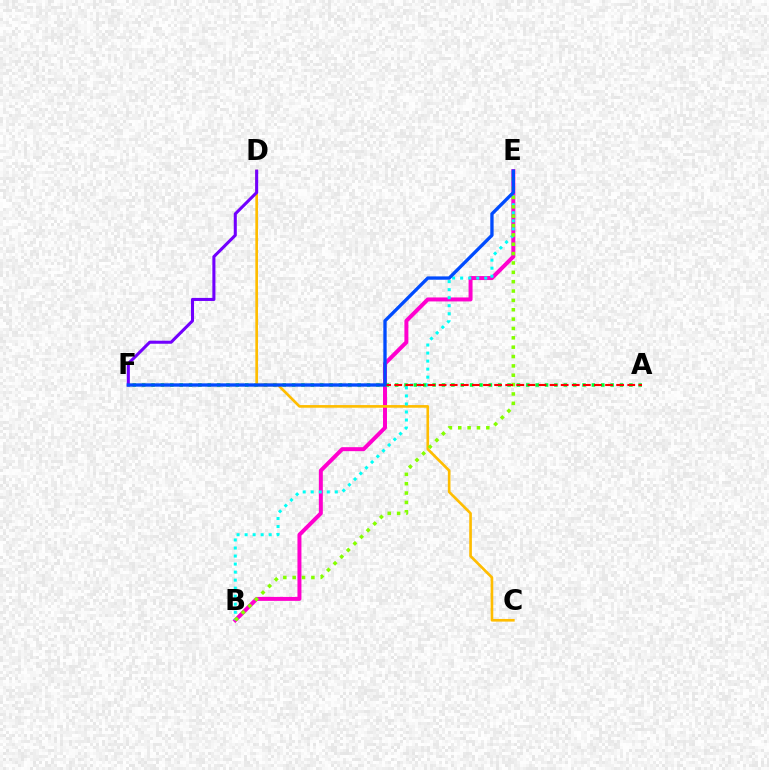{('B', 'E'): [{'color': '#ff00cf', 'line_style': 'solid', 'thickness': 2.86}, {'color': '#00fff6', 'line_style': 'dotted', 'thickness': 2.18}, {'color': '#84ff00', 'line_style': 'dotted', 'thickness': 2.54}], ('A', 'F'): [{'color': '#00ff39', 'line_style': 'dotted', 'thickness': 2.55}, {'color': '#ff0000', 'line_style': 'dashed', 'thickness': 1.51}], ('C', 'D'): [{'color': '#ffbd00', 'line_style': 'solid', 'thickness': 1.91}], ('D', 'F'): [{'color': '#7200ff', 'line_style': 'solid', 'thickness': 2.2}], ('E', 'F'): [{'color': '#004bff', 'line_style': 'solid', 'thickness': 2.4}]}